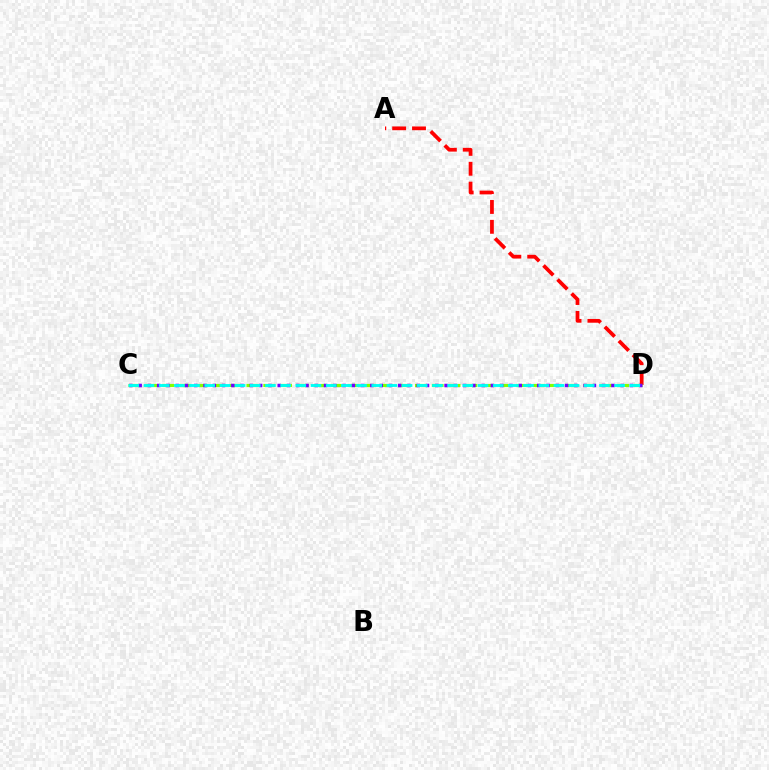{('A', 'D'): [{'color': '#ff0000', 'line_style': 'dashed', 'thickness': 2.7}], ('C', 'D'): [{'color': '#84ff00', 'line_style': 'dashed', 'thickness': 2.29}, {'color': '#7200ff', 'line_style': 'dotted', 'thickness': 2.52}, {'color': '#00fff6', 'line_style': 'dashed', 'thickness': 2.06}]}